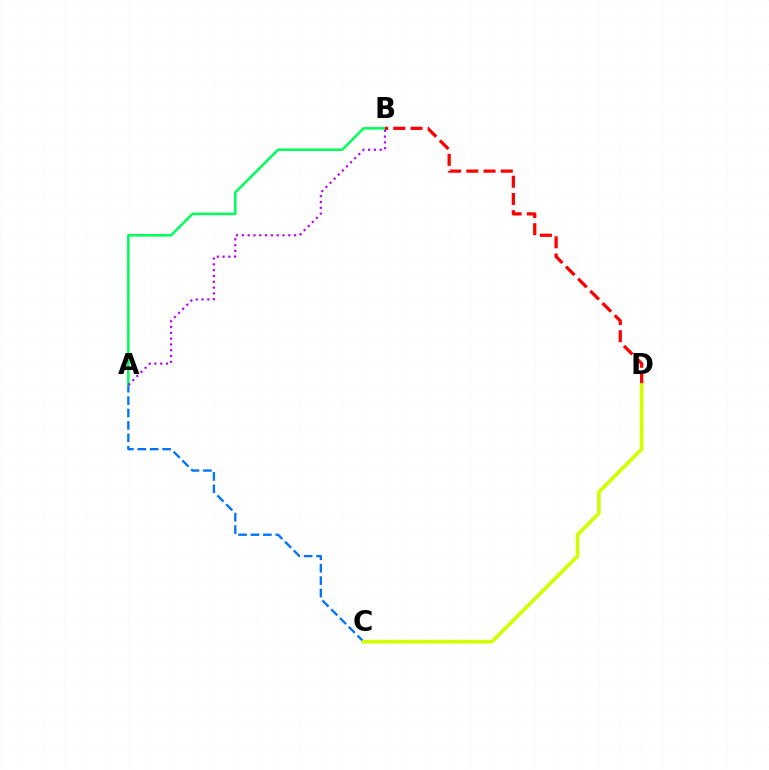{('A', 'C'): [{'color': '#0074ff', 'line_style': 'dashed', 'thickness': 1.69}], ('A', 'B'): [{'color': '#00ff5c', 'line_style': 'solid', 'thickness': 1.84}, {'color': '#b900ff', 'line_style': 'dotted', 'thickness': 1.58}], ('B', 'D'): [{'color': '#ff0000', 'line_style': 'dashed', 'thickness': 2.34}], ('C', 'D'): [{'color': '#d1ff00', 'line_style': 'solid', 'thickness': 2.64}]}